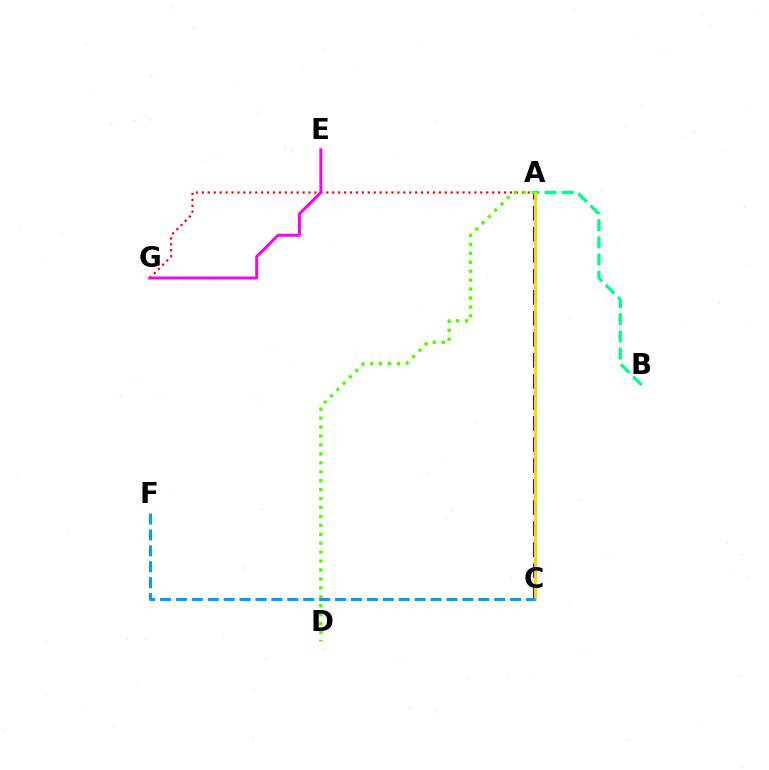{('A', 'G'): [{'color': '#ff0000', 'line_style': 'dotted', 'thickness': 1.61}], ('A', 'B'): [{'color': '#00ff86', 'line_style': 'dashed', 'thickness': 2.33}], ('E', 'G'): [{'color': '#ff00ed', 'line_style': 'solid', 'thickness': 2.11}], ('A', 'C'): [{'color': '#3700ff', 'line_style': 'dashed', 'thickness': 2.86}, {'color': '#ffd500', 'line_style': 'solid', 'thickness': 2.12}], ('A', 'D'): [{'color': '#4fff00', 'line_style': 'dotted', 'thickness': 2.43}], ('C', 'F'): [{'color': '#009eff', 'line_style': 'dashed', 'thickness': 2.16}]}